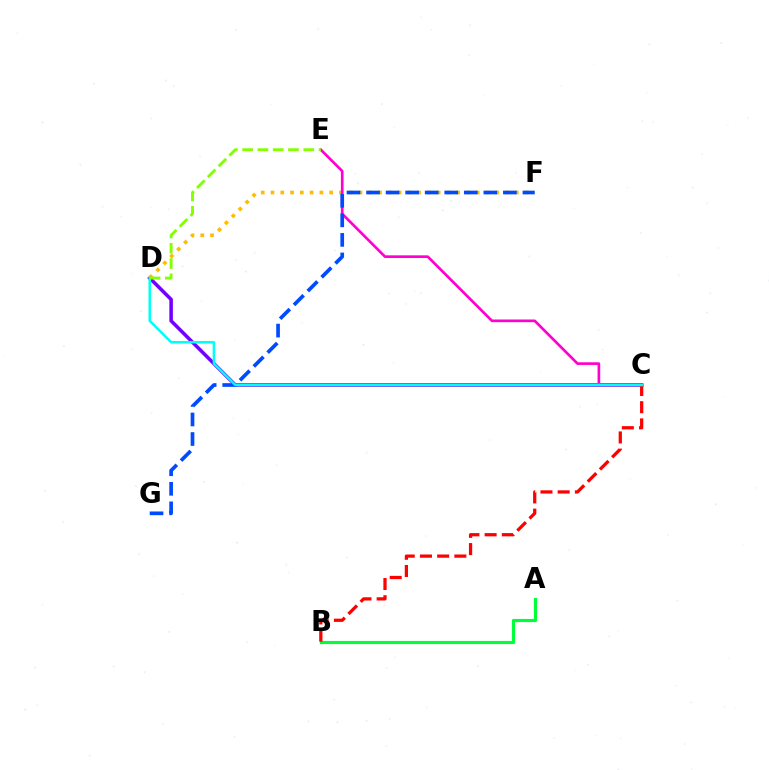{('C', 'D'): [{'color': '#7200ff', 'line_style': 'solid', 'thickness': 2.55}, {'color': '#00fff6', 'line_style': 'solid', 'thickness': 1.8}], ('D', 'F'): [{'color': '#ffbd00', 'line_style': 'dotted', 'thickness': 2.66}], ('A', 'B'): [{'color': '#00ff39', 'line_style': 'solid', 'thickness': 2.27}], ('C', 'E'): [{'color': '#ff00cf', 'line_style': 'solid', 'thickness': 1.93}], ('B', 'C'): [{'color': '#ff0000', 'line_style': 'dashed', 'thickness': 2.34}], ('F', 'G'): [{'color': '#004bff', 'line_style': 'dashed', 'thickness': 2.66}], ('D', 'E'): [{'color': '#84ff00', 'line_style': 'dashed', 'thickness': 2.08}]}